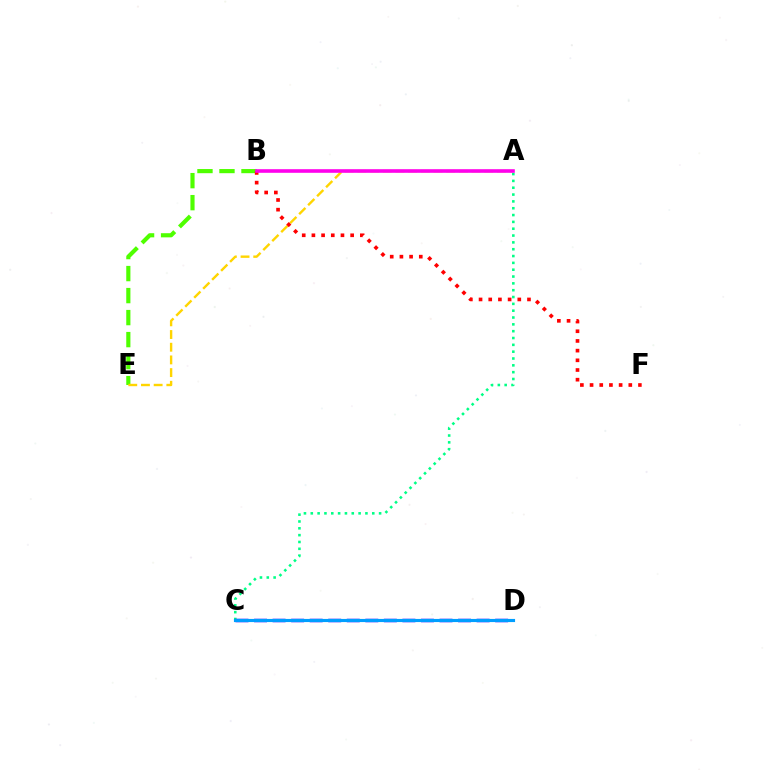{('A', 'C'): [{'color': '#00ff86', 'line_style': 'dotted', 'thickness': 1.86}], ('B', 'E'): [{'color': '#4fff00', 'line_style': 'dashed', 'thickness': 2.99}], ('C', 'D'): [{'color': '#3700ff', 'line_style': 'dashed', 'thickness': 2.52}, {'color': '#009eff', 'line_style': 'solid', 'thickness': 2.26}], ('A', 'E'): [{'color': '#ffd500', 'line_style': 'dashed', 'thickness': 1.72}], ('B', 'F'): [{'color': '#ff0000', 'line_style': 'dotted', 'thickness': 2.63}], ('A', 'B'): [{'color': '#ff00ed', 'line_style': 'solid', 'thickness': 2.6}]}